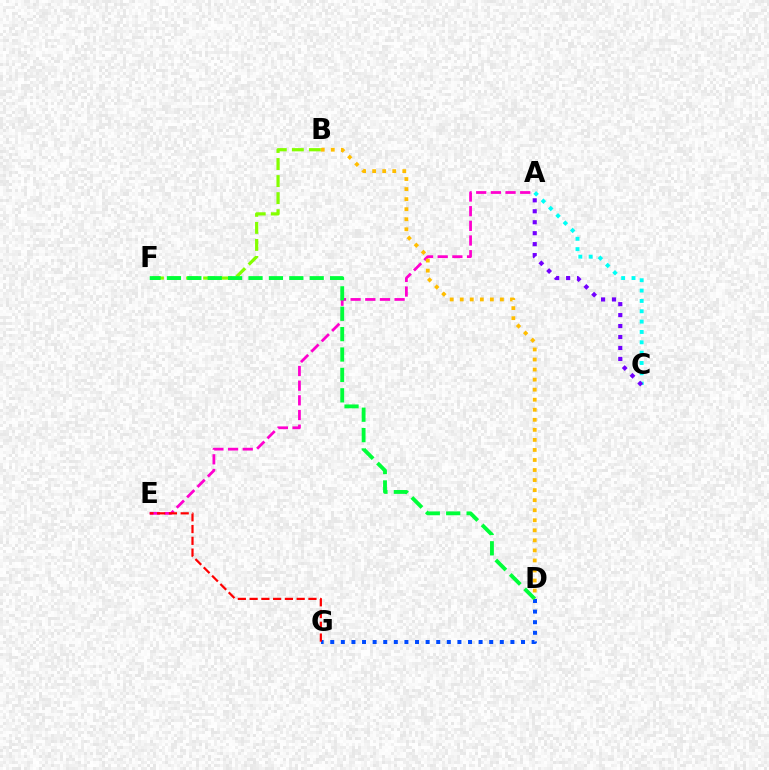{('B', 'F'): [{'color': '#84ff00', 'line_style': 'dashed', 'thickness': 2.32}], ('A', 'E'): [{'color': '#ff00cf', 'line_style': 'dashed', 'thickness': 1.99}], ('D', 'G'): [{'color': '#004bff', 'line_style': 'dotted', 'thickness': 2.88}], ('E', 'G'): [{'color': '#ff0000', 'line_style': 'dashed', 'thickness': 1.6}], ('A', 'C'): [{'color': '#00fff6', 'line_style': 'dotted', 'thickness': 2.81}, {'color': '#7200ff', 'line_style': 'dotted', 'thickness': 2.98}], ('D', 'F'): [{'color': '#00ff39', 'line_style': 'dashed', 'thickness': 2.77}], ('B', 'D'): [{'color': '#ffbd00', 'line_style': 'dotted', 'thickness': 2.73}]}